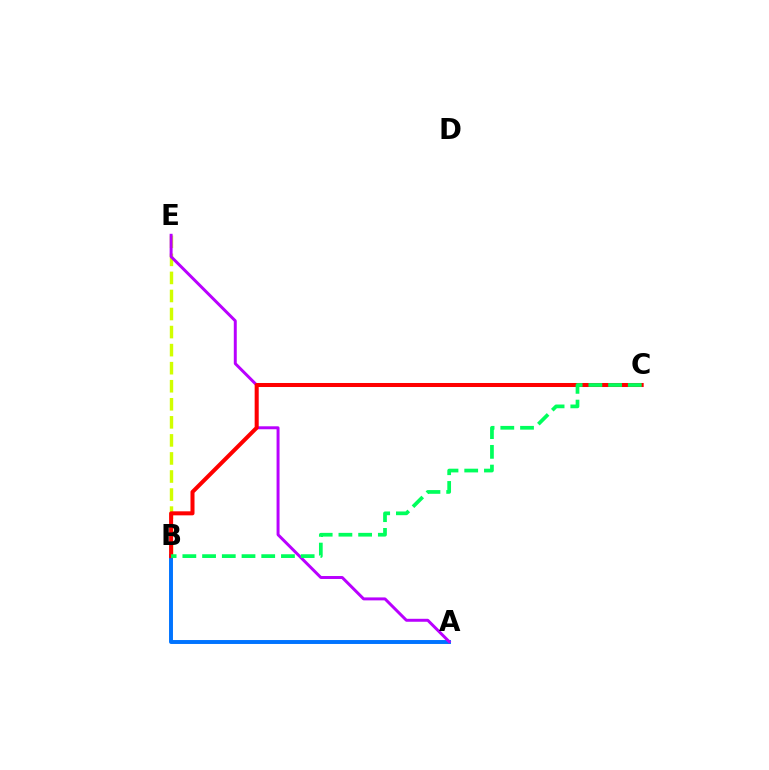{('A', 'B'): [{'color': '#0074ff', 'line_style': 'solid', 'thickness': 2.83}], ('B', 'E'): [{'color': '#d1ff00', 'line_style': 'dashed', 'thickness': 2.45}], ('A', 'E'): [{'color': '#b900ff', 'line_style': 'solid', 'thickness': 2.13}], ('B', 'C'): [{'color': '#ff0000', 'line_style': 'solid', 'thickness': 2.9}, {'color': '#00ff5c', 'line_style': 'dashed', 'thickness': 2.68}]}